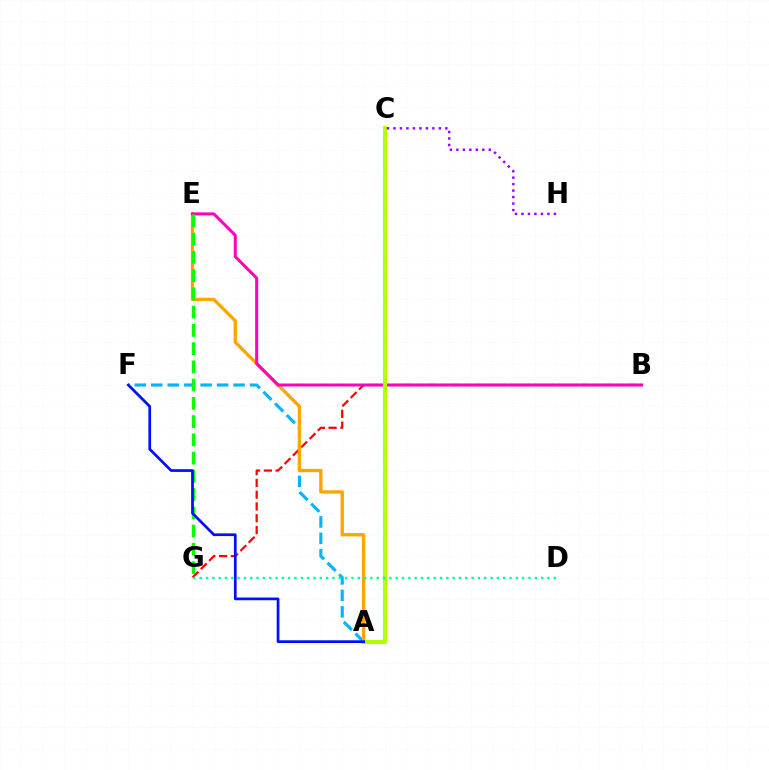{('B', 'G'): [{'color': '#ff0000', 'line_style': 'dashed', 'thickness': 1.6}], ('A', 'F'): [{'color': '#00b5ff', 'line_style': 'dashed', 'thickness': 2.24}, {'color': '#0010ff', 'line_style': 'solid', 'thickness': 1.96}], ('A', 'E'): [{'color': '#ffa500', 'line_style': 'solid', 'thickness': 2.41}], ('B', 'E'): [{'color': '#ff00bd', 'line_style': 'solid', 'thickness': 2.18}], ('E', 'G'): [{'color': '#08ff00', 'line_style': 'dashed', 'thickness': 2.48}], ('A', 'C'): [{'color': '#b3ff00', 'line_style': 'solid', 'thickness': 2.94}], ('D', 'G'): [{'color': '#00ff9d', 'line_style': 'dotted', 'thickness': 1.72}], ('C', 'H'): [{'color': '#9b00ff', 'line_style': 'dotted', 'thickness': 1.76}]}